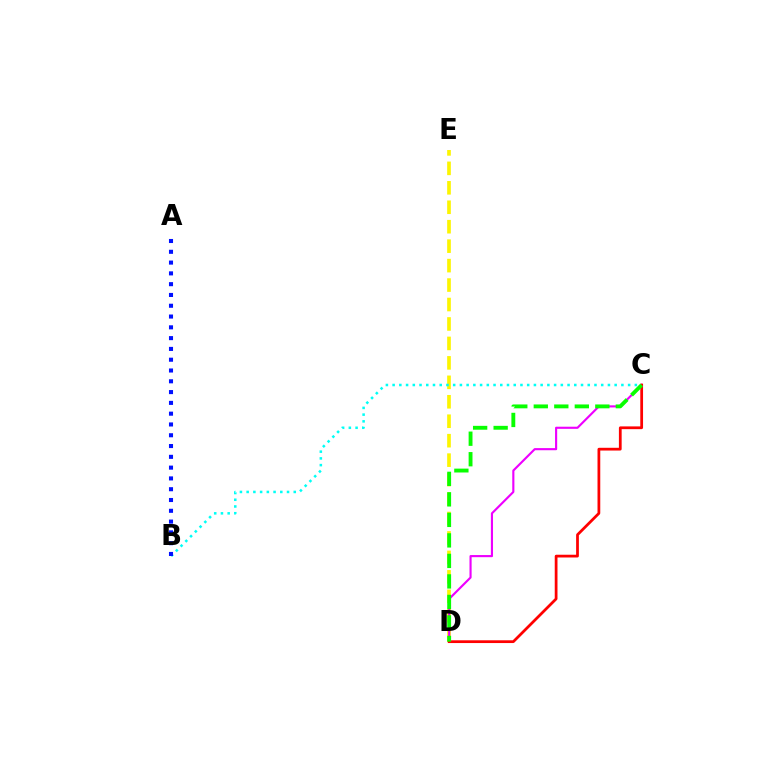{('D', 'E'): [{'color': '#fcf500', 'line_style': 'dashed', 'thickness': 2.64}], ('B', 'C'): [{'color': '#00fff6', 'line_style': 'dotted', 'thickness': 1.83}], ('A', 'B'): [{'color': '#0010ff', 'line_style': 'dotted', 'thickness': 2.93}], ('C', 'D'): [{'color': '#ee00ff', 'line_style': 'solid', 'thickness': 1.54}, {'color': '#ff0000', 'line_style': 'solid', 'thickness': 1.98}, {'color': '#08ff00', 'line_style': 'dashed', 'thickness': 2.79}]}